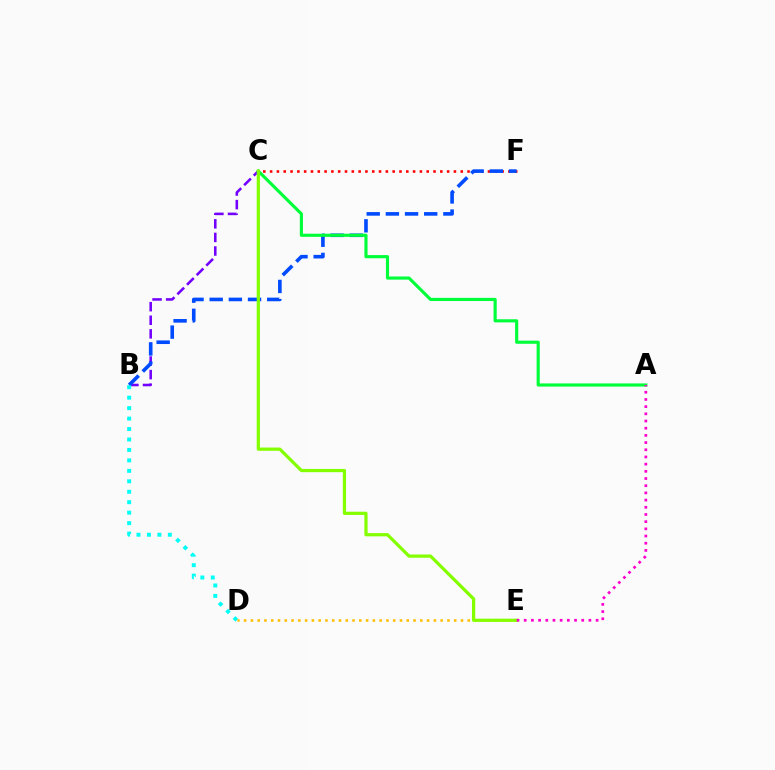{('B', 'C'): [{'color': '#7200ff', 'line_style': 'dashed', 'thickness': 1.85}], ('C', 'F'): [{'color': '#ff0000', 'line_style': 'dotted', 'thickness': 1.85}], ('B', 'F'): [{'color': '#004bff', 'line_style': 'dashed', 'thickness': 2.6}], ('B', 'D'): [{'color': '#00fff6', 'line_style': 'dotted', 'thickness': 2.84}], ('A', 'C'): [{'color': '#00ff39', 'line_style': 'solid', 'thickness': 2.26}], ('D', 'E'): [{'color': '#ffbd00', 'line_style': 'dotted', 'thickness': 1.84}], ('C', 'E'): [{'color': '#84ff00', 'line_style': 'solid', 'thickness': 2.33}], ('A', 'E'): [{'color': '#ff00cf', 'line_style': 'dotted', 'thickness': 1.95}]}